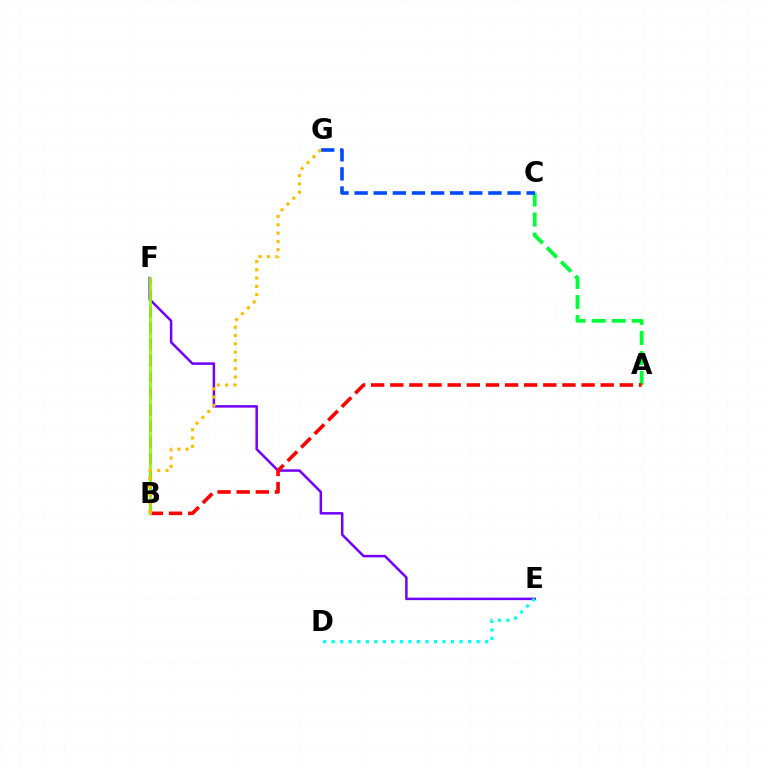{('E', 'F'): [{'color': '#7200ff', 'line_style': 'solid', 'thickness': 1.8}], ('D', 'E'): [{'color': '#00fff6', 'line_style': 'dotted', 'thickness': 2.32}], ('A', 'C'): [{'color': '#00ff39', 'line_style': 'dashed', 'thickness': 2.72}], ('A', 'B'): [{'color': '#ff0000', 'line_style': 'dashed', 'thickness': 2.6}], ('B', 'F'): [{'color': '#ff00cf', 'line_style': 'dashed', 'thickness': 2.22}, {'color': '#84ff00', 'line_style': 'solid', 'thickness': 1.94}], ('C', 'G'): [{'color': '#004bff', 'line_style': 'dashed', 'thickness': 2.6}], ('B', 'G'): [{'color': '#ffbd00', 'line_style': 'dotted', 'thickness': 2.25}]}